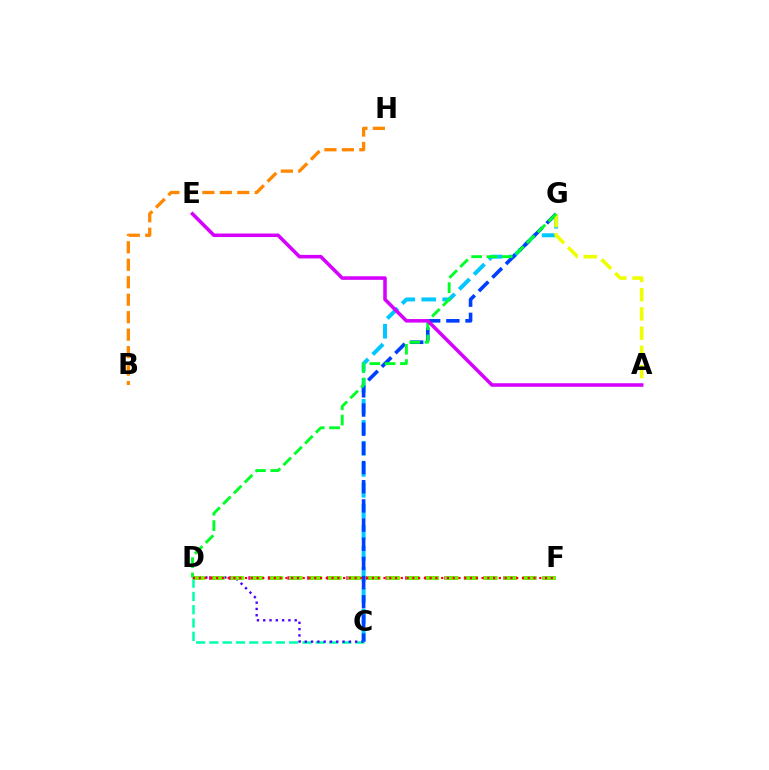{('C', 'D'): [{'color': '#00ffaf', 'line_style': 'dashed', 'thickness': 1.81}, {'color': '#4f00ff', 'line_style': 'dotted', 'thickness': 1.71}], ('C', 'G'): [{'color': '#00c7ff', 'line_style': 'dashed', 'thickness': 2.85}, {'color': '#003fff', 'line_style': 'dashed', 'thickness': 2.6}], ('D', 'F'): [{'color': '#ff00a0', 'line_style': 'dashed', 'thickness': 2.66}, {'color': '#66ff00', 'line_style': 'dashed', 'thickness': 2.65}, {'color': '#ff0000', 'line_style': 'dotted', 'thickness': 1.57}], ('A', 'G'): [{'color': '#eeff00', 'line_style': 'dashed', 'thickness': 2.61}], ('B', 'H'): [{'color': '#ff8800', 'line_style': 'dashed', 'thickness': 2.37}], ('D', 'G'): [{'color': '#00ff27', 'line_style': 'dashed', 'thickness': 2.08}], ('A', 'E'): [{'color': '#d600ff', 'line_style': 'solid', 'thickness': 2.55}]}